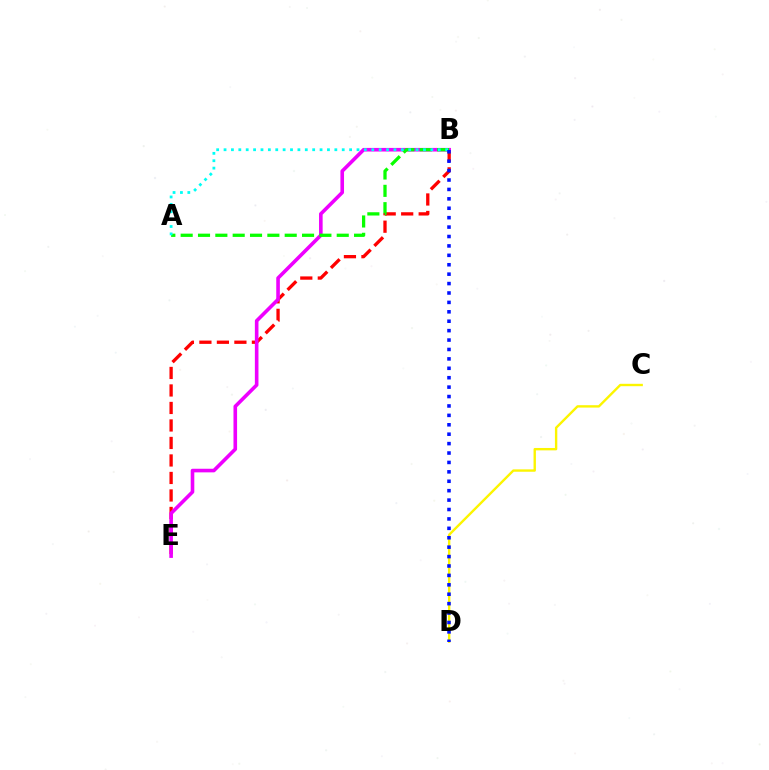{('B', 'E'): [{'color': '#ff0000', 'line_style': 'dashed', 'thickness': 2.38}, {'color': '#ee00ff', 'line_style': 'solid', 'thickness': 2.6}], ('A', 'B'): [{'color': '#08ff00', 'line_style': 'dashed', 'thickness': 2.36}, {'color': '#00fff6', 'line_style': 'dotted', 'thickness': 2.01}], ('C', 'D'): [{'color': '#fcf500', 'line_style': 'solid', 'thickness': 1.72}], ('B', 'D'): [{'color': '#0010ff', 'line_style': 'dotted', 'thickness': 2.56}]}